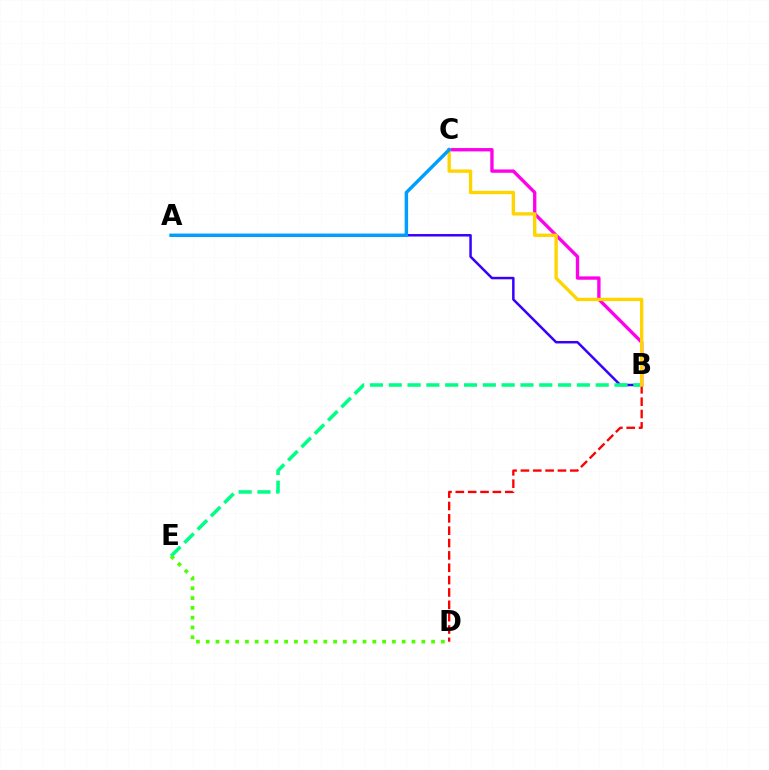{('A', 'B'): [{'color': '#3700ff', 'line_style': 'solid', 'thickness': 1.79}], ('B', 'C'): [{'color': '#ff00ed', 'line_style': 'solid', 'thickness': 2.4}, {'color': '#ffd500', 'line_style': 'solid', 'thickness': 2.41}], ('B', 'D'): [{'color': '#ff0000', 'line_style': 'dashed', 'thickness': 1.68}], ('B', 'E'): [{'color': '#00ff86', 'line_style': 'dashed', 'thickness': 2.56}], ('D', 'E'): [{'color': '#4fff00', 'line_style': 'dotted', 'thickness': 2.66}], ('A', 'C'): [{'color': '#009eff', 'line_style': 'solid', 'thickness': 2.47}]}